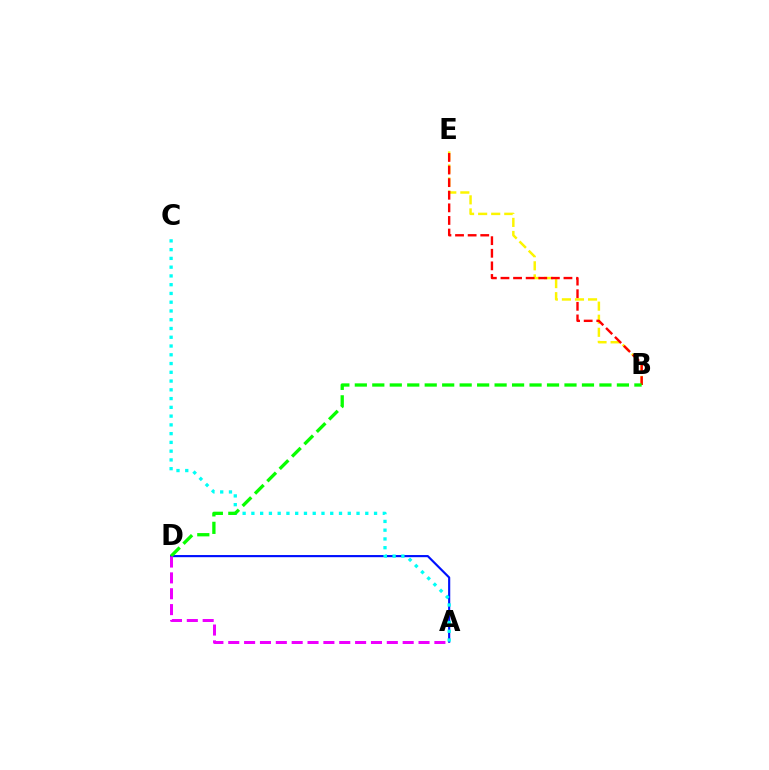{('B', 'E'): [{'color': '#fcf500', 'line_style': 'dashed', 'thickness': 1.77}, {'color': '#ff0000', 'line_style': 'dashed', 'thickness': 1.71}], ('A', 'D'): [{'color': '#0010ff', 'line_style': 'solid', 'thickness': 1.55}, {'color': '#ee00ff', 'line_style': 'dashed', 'thickness': 2.15}], ('A', 'C'): [{'color': '#00fff6', 'line_style': 'dotted', 'thickness': 2.38}], ('B', 'D'): [{'color': '#08ff00', 'line_style': 'dashed', 'thickness': 2.37}]}